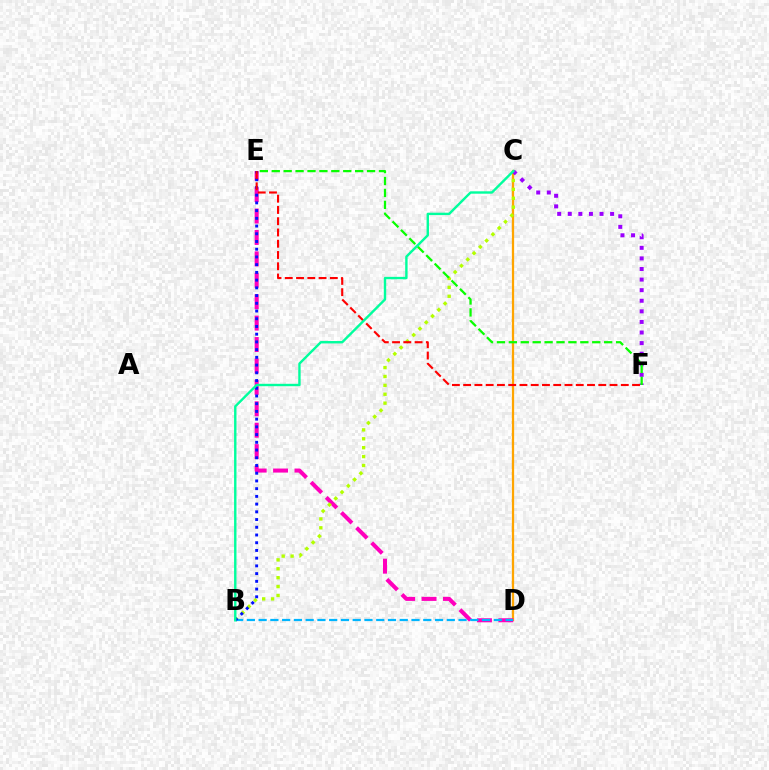{('C', 'D'): [{'color': '#ffa500', 'line_style': 'solid', 'thickness': 1.63}], ('D', 'E'): [{'color': '#ff00bd', 'line_style': 'dashed', 'thickness': 2.91}], ('B', 'C'): [{'color': '#b3ff00', 'line_style': 'dotted', 'thickness': 2.42}, {'color': '#00ff9d', 'line_style': 'solid', 'thickness': 1.73}], ('B', 'D'): [{'color': '#00b5ff', 'line_style': 'dashed', 'thickness': 1.6}], ('C', 'F'): [{'color': '#9b00ff', 'line_style': 'dotted', 'thickness': 2.88}], ('B', 'E'): [{'color': '#0010ff', 'line_style': 'dotted', 'thickness': 2.1}], ('E', 'F'): [{'color': '#ff0000', 'line_style': 'dashed', 'thickness': 1.53}, {'color': '#08ff00', 'line_style': 'dashed', 'thickness': 1.62}]}